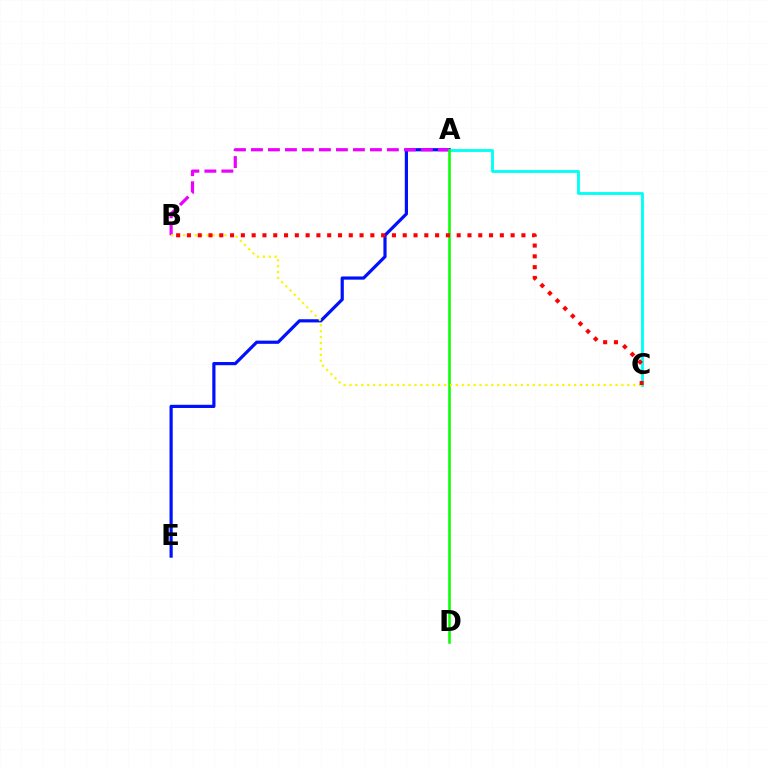{('A', 'E'): [{'color': '#0010ff', 'line_style': 'solid', 'thickness': 2.3}], ('A', 'C'): [{'color': '#00fff6', 'line_style': 'solid', 'thickness': 2.04}], ('A', 'B'): [{'color': '#ee00ff', 'line_style': 'dashed', 'thickness': 2.31}], ('A', 'D'): [{'color': '#08ff00', 'line_style': 'solid', 'thickness': 1.83}], ('B', 'C'): [{'color': '#fcf500', 'line_style': 'dotted', 'thickness': 1.61}, {'color': '#ff0000', 'line_style': 'dotted', 'thickness': 2.93}]}